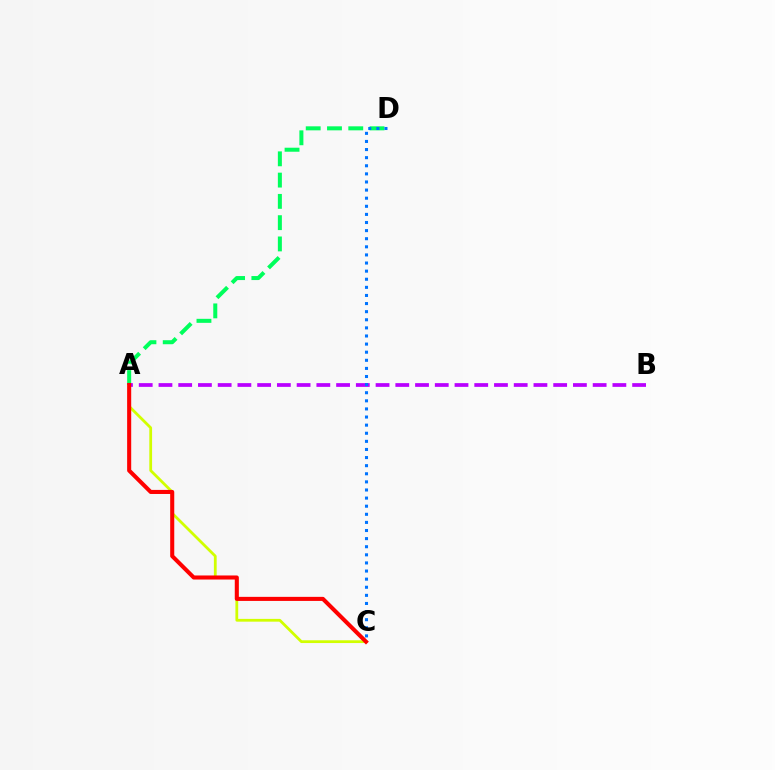{('A', 'C'): [{'color': '#d1ff00', 'line_style': 'solid', 'thickness': 2.0}, {'color': '#ff0000', 'line_style': 'solid', 'thickness': 2.93}], ('A', 'D'): [{'color': '#00ff5c', 'line_style': 'dashed', 'thickness': 2.89}], ('A', 'B'): [{'color': '#b900ff', 'line_style': 'dashed', 'thickness': 2.68}], ('C', 'D'): [{'color': '#0074ff', 'line_style': 'dotted', 'thickness': 2.2}]}